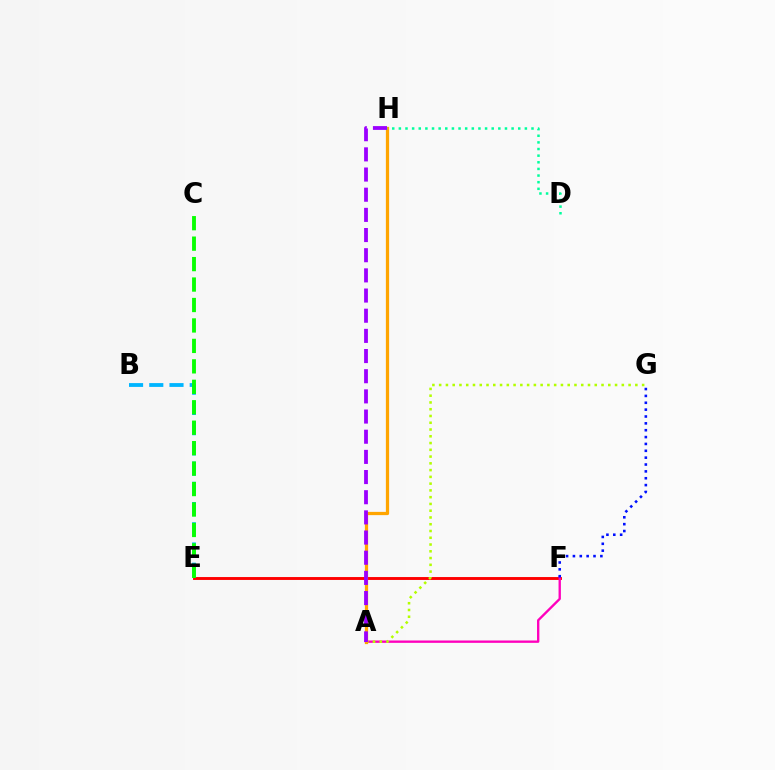{('B', 'E'): [{'color': '#00b5ff', 'line_style': 'dashed', 'thickness': 2.75}], ('E', 'F'): [{'color': '#ff0000', 'line_style': 'solid', 'thickness': 2.09}], ('A', 'F'): [{'color': '#ff00bd', 'line_style': 'solid', 'thickness': 1.69}], ('A', 'G'): [{'color': '#b3ff00', 'line_style': 'dotted', 'thickness': 1.84}], ('A', 'H'): [{'color': '#ffa500', 'line_style': 'solid', 'thickness': 2.34}, {'color': '#9b00ff', 'line_style': 'dashed', 'thickness': 2.74}], ('C', 'E'): [{'color': '#08ff00', 'line_style': 'dashed', 'thickness': 2.78}], ('F', 'G'): [{'color': '#0010ff', 'line_style': 'dotted', 'thickness': 1.86}], ('D', 'H'): [{'color': '#00ff9d', 'line_style': 'dotted', 'thickness': 1.8}]}